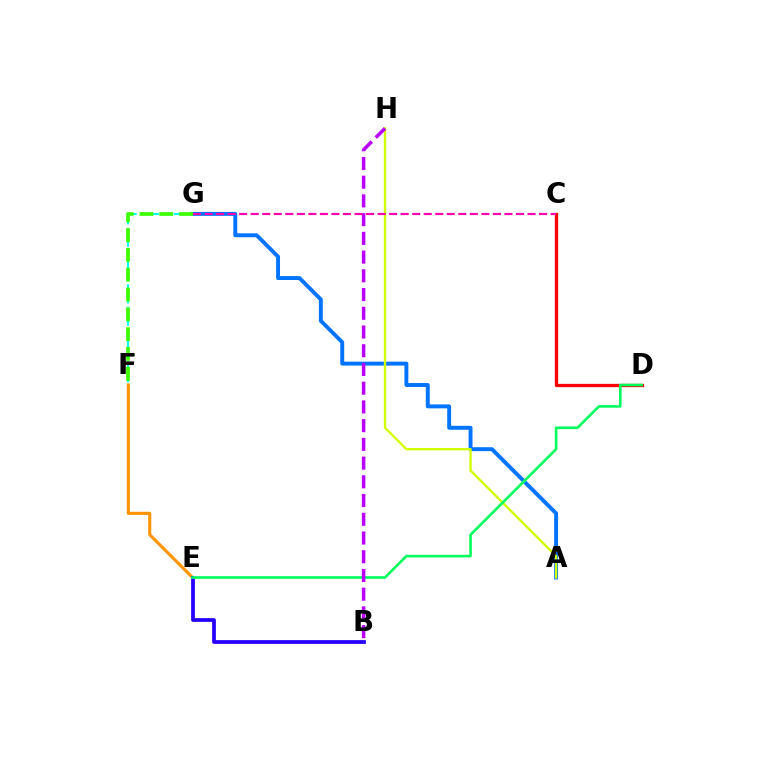{('E', 'F'): [{'color': '#ff9400', 'line_style': 'solid', 'thickness': 2.22}], ('F', 'G'): [{'color': '#00fff6', 'line_style': 'dashed', 'thickness': 1.53}, {'color': '#3dff00', 'line_style': 'dashed', 'thickness': 2.69}], ('A', 'G'): [{'color': '#0074ff', 'line_style': 'solid', 'thickness': 2.82}], ('C', 'D'): [{'color': '#ff0000', 'line_style': 'solid', 'thickness': 2.38}], ('A', 'H'): [{'color': '#d1ff00', 'line_style': 'solid', 'thickness': 1.68}], ('B', 'E'): [{'color': '#2500ff', 'line_style': 'solid', 'thickness': 2.7}], ('D', 'E'): [{'color': '#00ff5c', 'line_style': 'solid', 'thickness': 1.88}], ('B', 'H'): [{'color': '#b900ff', 'line_style': 'dashed', 'thickness': 2.54}], ('C', 'G'): [{'color': '#ff00ac', 'line_style': 'dashed', 'thickness': 1.57}]}